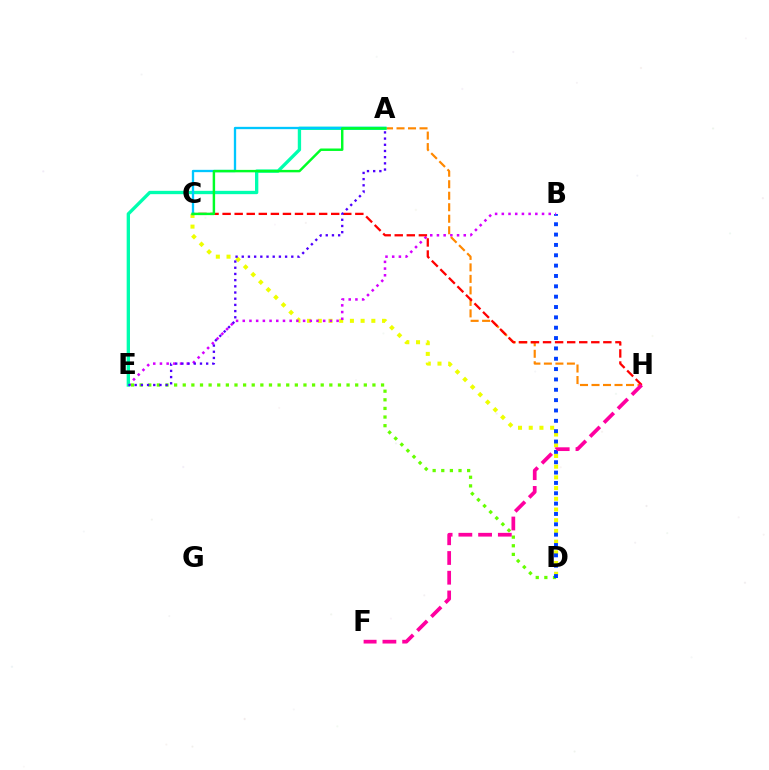{('D', 'E'): [{'color': '#66ff00', 'line_style': 'dotted', 'thickness': 2.34}], ('C', 'D'): [{'color': '#eeff00', 'line_style': 'dotted', 'thickness': 2.91}], ('B', 'D'): [{'color': '#003fff', 'line_style': 'dotted', 'thickness': 2.81}], ('B', 'E'): [{'color': '#d600ff', 'line_style': 'dotted', 'thickness': 1.82}], ('A', 'H'): [{'color': '#ff8800', 'line_style': 'dashed', 'thickness': 1.56}], ('A', 'E'): [{'color': '#00ffaf', 'line_style': 'solid', 'thickness': 2.4}, {'color': '#4f00ff', 'line_style': 'dotted', 'thickness': 1.68}], ('C', 'H'): [{'color': '#ff0000', 'line_style': 'dashed', 'thickness': 1.64}], ('A', 'C'): [{'color': '#00c7ff', 'line_style': 'solid', 'thickness': 1.67}, {'color': '#00ff27', 'line_style': 'solid', 'thickness': 1.77}], ('F', 'H'): [{'color': '#ff00a0', 'line_style': 'dashed', 'thickness': 2.68}]}